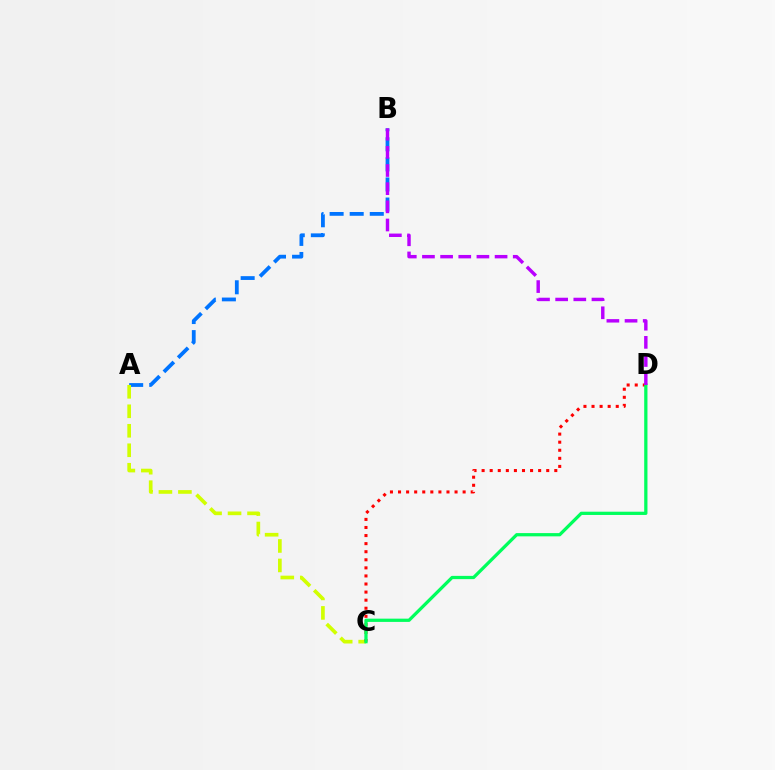{('A', 'B'): [{'color': '#0074ff', 'line_style': 'dashed', 'thickness': 2.73}], ('A', 'C'): [{'color': '#d1ff00', 'line_style': 'dashed', 'thickness': 2.65}], ('C', 'D'): [{'color': '#ff0000', 'line_style': 'dotted', 'thickness': 2.19}, {'color': '#00ff5c', 'line_style': 'solid', 'thickness': 2.34}], ('B', 'D'): [{'color': '#b900ff', 'line_style': 'dashed', 'thickness': 2.47}]}